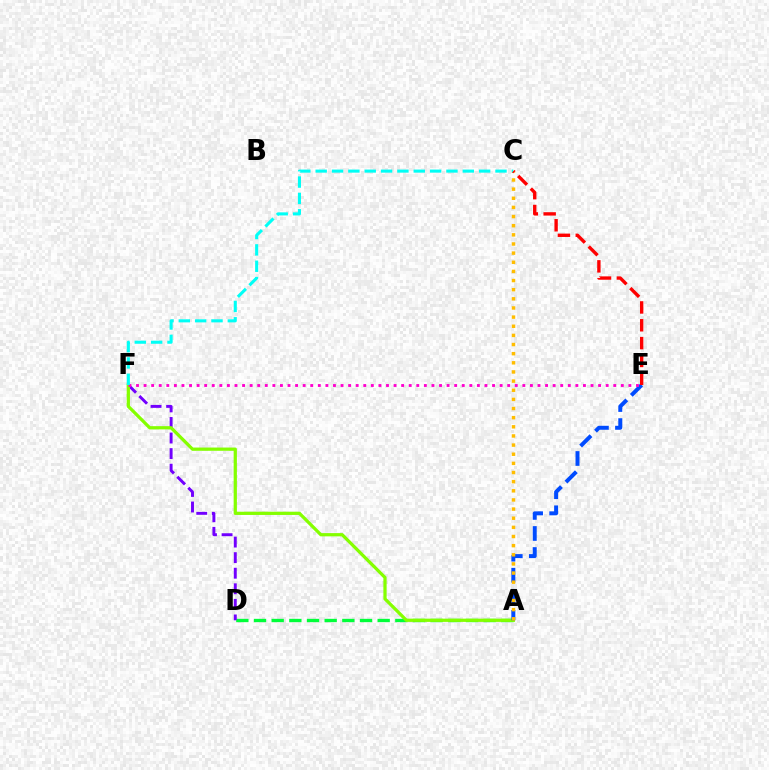{('A', 'D'): [{'color': '#00ff39', 'line_style': 'dashed', 'thickness': 2.4}], ('D', 'F'): [{'color': '#7200ff', 'line_style': 'dashed', 'thickness': 2.11}], ('A', 'F'): [{'color': '#84ff00', 'line_style': 'solid', 'thickness': 2.33}], ('A', 'E'): [{'color': '#004bff', 'line_style': 'dashed', 'thickness': 2.86}], ('A', 'C'): [{'color': '#ffbd00', 'line_style': 'dotted', 'thickness': 2.48}], ('E', 'F'): [{'color': '#ff00cf', 'line_style': 'dotted', 'thickness': 2.06}], ('C', 'F'): [{'color': '#00fff6', 'line_style': 'dashed', 'thickness': 2.22}], ('C', 'E'): [{'color': '#ff0000', 'line_style': 'dashed', 'thickness': 2.42}]}